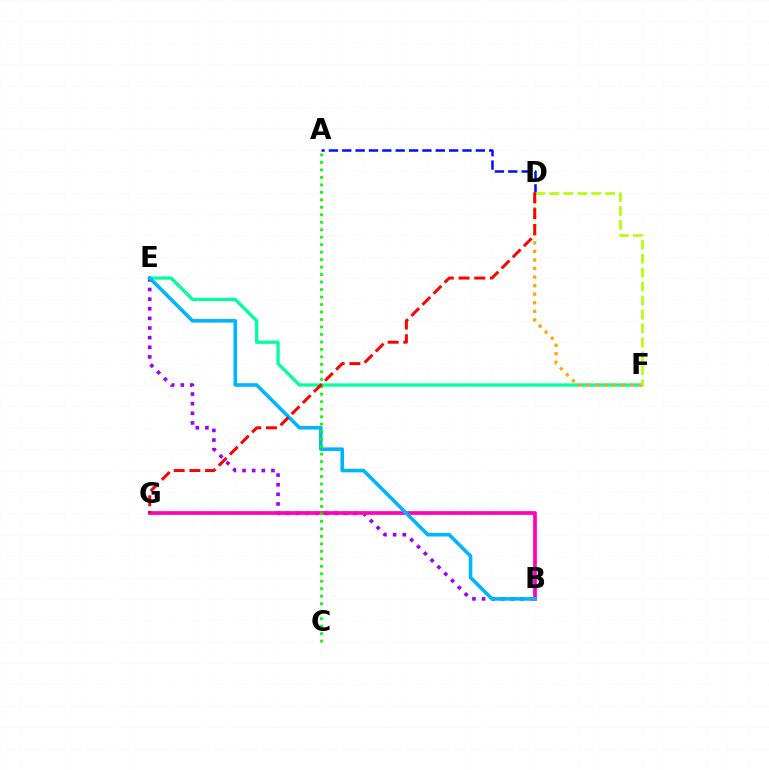{('B', 'E'): [{'color': '#9b00ff', 'line_style': 'dotted', 'thickness': 2.62}, {'color': '#00b5ff', 'line_style': 'solid', 'thickness': 2.58}], ('E', 'F'): [{'color': '#00ff9d', 'line_style': 'solid', 'thickness': 2.34}], ('D', 'F'): [{'color': '#ffa500', 'line_style': 'dotted', 'thickness': 2.32}, {'color': '#b3ff00', 'line_style': 'dashed', 'thickness': 1.89}], ('B', 'G'): [{'color': '#ff00bd', 'line_style': 'solid', 'thickness': 2.67}], ('A', 'D'): [{'color': '#0010ff', 'line_style': 'dashed', 'thickness': 1.81}], ('A', 'C'): [{'color': '#08ff00', 'line_style': 'dotted', 'thickness': 2.03}], ('D', 'G'): [{'color': '#ff0000', 'line_style': 'dashed', 'thickness': 2.13}]}